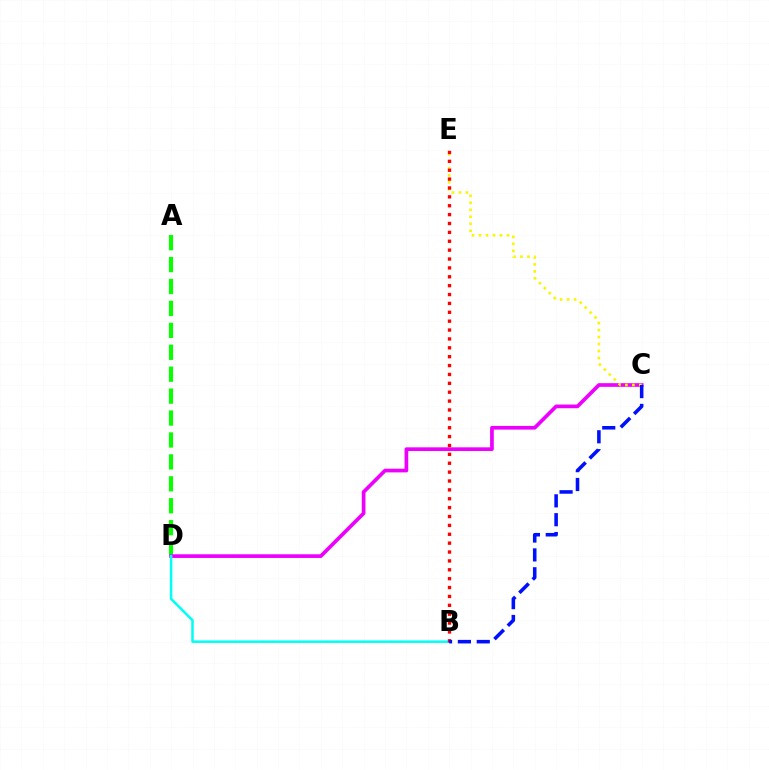{('A', 'D'): [{'color': '#08ff00', 'line_style': 'dashed', 'thickness': 2.98}], ('C', 'D'): [{'color': '#ee00ff', 'line_style': 'solid', 'thickness': 2.66}], ('B', 'D'): [{'color': '#00fff6', 'line_style': 'solid', 'thickness': 1.81}], ('C', 'E'): [{'color': '#fcf500', 'line_style': 'dotted', 'thickness': 1.9}], ('B', 'E'): [{'color': '#ff0000', 'line_style': 'dotted', 'thickness': 2.41}], ('B', 'C'): [{'color': '#0010ff', 'line_style': 'dashed', 'thickness': 2.56}]}